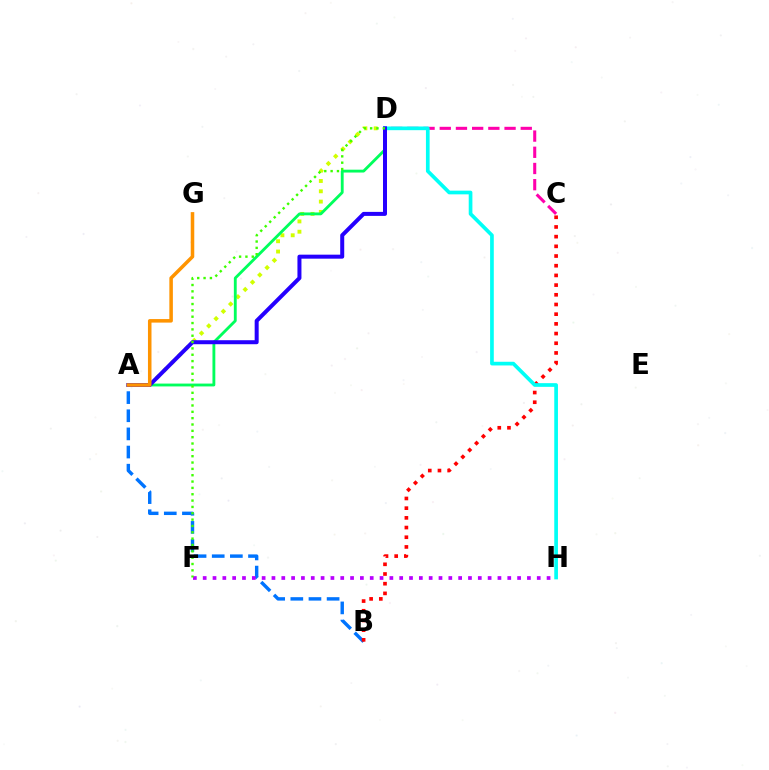{('A', 'D'): [{'color': '#d1ff00', 'line_style': 'dotted', 'thickness': 2.8}, {'color': '#00ff5c', 'line_style': 'solid', 'thickness': 2.05}, {'color': '#2500ff', 'line_style': 'solid', 'thickness': 2.88}], ('A', 'B'): [{'color': '#0074ff', 'line_style': 'dashed', 'thickness': 2.46}], ('C', 'D'): [{'color': '#ff00ac', 'line_style': 'dashed', 'thickness': 2.2}], ('B', 'C'): [{'color': '#ff0000', 'line_style': 'dotted', 'thickness': 2.63}], ('F', 'H'): [{'color': '#b900ff', 'line_style': 'dotted', 'thickness': 2.67}], ('D', 'H'): [{'color': '#00fff6', 'line_style': 'solid', 'thickness': 2.65}], ('D', 'F'): [{'color': '#3dff00', 'line_style': 'dotted', 'thickness': 1.72}], ('A', 'G'): [{'color': '#ff9400', 'line_style': 'solid', 'thickness': 2.54}]}